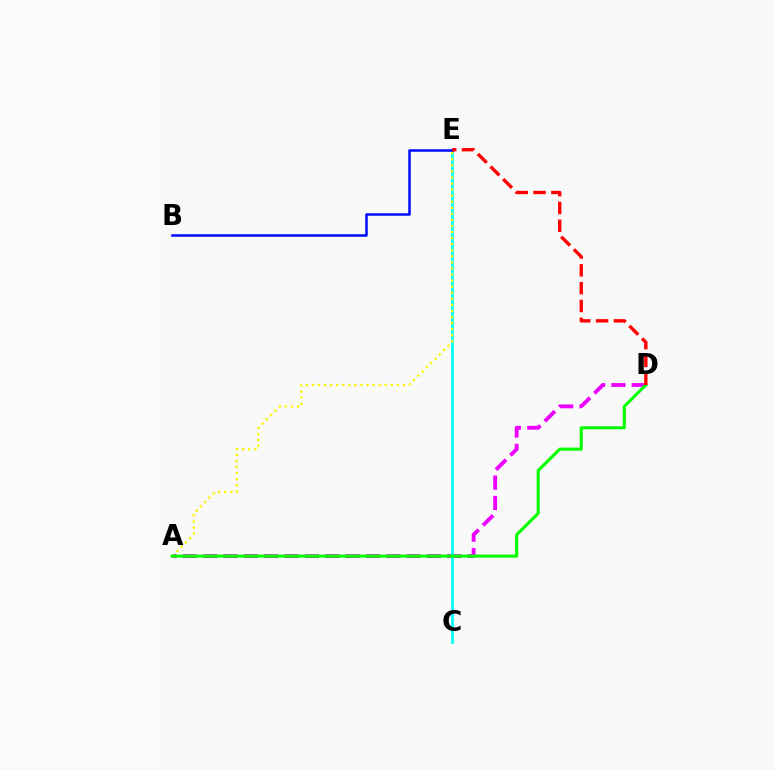{('A', 'D'): [{'color': '#ee00ff', 'line_style': 'dashed', 'thickness': 2.76}, {'color': '#08ff00', 'line_style': 'solid', 'thickness': 2.23}], ('C', 'E'): [{'color': '#00fff6', 'line_style': 'solid', 'thickness': 1.96}], ('B', 'E'): [{'color': '#0010ff', 'line_style': 'solid', 'thickness': 1.83}], ('A', 'E'): [{'color': '#fcf500', 'line_style': 'dotted', 'thickness': 1.65}], ('D', 'E'): [{'color': '#ff0000', 'line_style': 'dashed', 'thickness': 2.42}]}